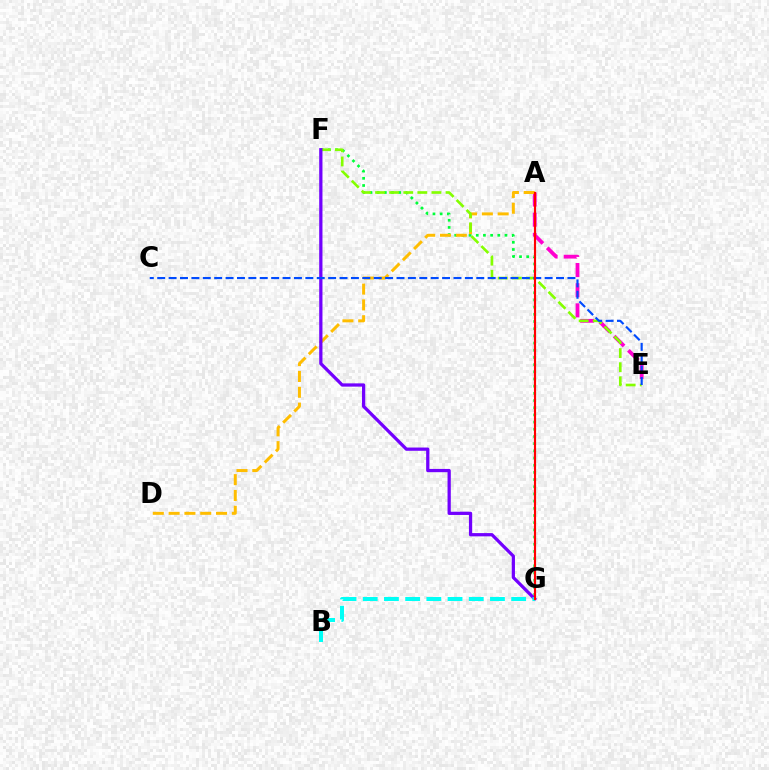{('A', 'E'): [{'color': '#ff00cf', 'line_style': 'dashed', 'thickness': 2.74}], ('F', 'G'): [{'color': '#00ff39', 'line_style': 'dotted', 'thickness': 1.95}, {'color': '#7200ff', 'line_style': 'solid', 'thickness': 2.34}], ('A', 'D'): [{'color': '#ffbd00', 'line_style': 'dashed', 'thickness': 2.15}], ('E', 'F'): [{'color': '#84ff00', 'line_style': 'dashed', 'thickness': 1.91}], ('B', 'G'): [{'color': '#00fff6', 'line_style': 'dashed', 'thickness': 2.88}], ('C', 'E'): [{'color': '#004bff', 'line_style': 'dashed', 'thickness': 1.55}], ('A', 'G'): [{'color': '#ff0000', 'line_style': 'solid', 'thickness': 1.55}]}